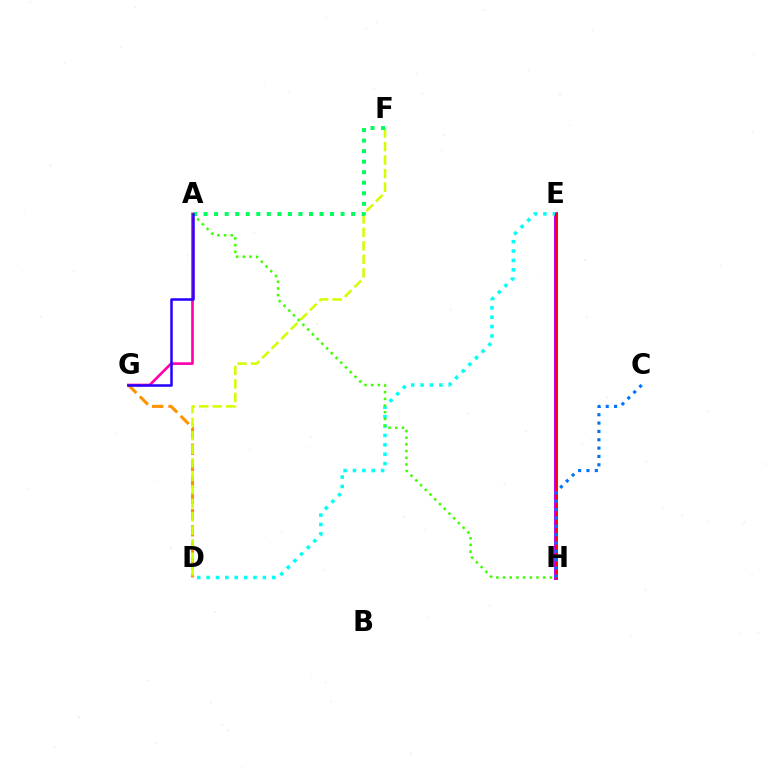{('A', 'G'): [{'color': '#ff00ac', 'line_style': 'solid', 'thickness': 1.91}, {'color': '#2500ff', 'line_style': 'solid', 'thickness': 1.81}], ('E', 'H'): [{'color': '#b900ff', 'line_style': 'solid', 'thickness': 2.86}, {'color': '#ff0000', 'line_style': 'solid', 'thickness': 1.5}], ('D', 'G'): [{'color': '#ff9400', 'line_style': 'dashed', 'thickness': 2.21}], ('D', 'E'): [{'color': '#00fff6', 'line_style': 'dotted', 'thickness': 2.55}], ('A', 'H'): [{'color': '#3dff00', 'line_style': 'dotted', 'thickness': 1.82}], ('D', 'F'): [{'color': '#d1ff00', 'line_style': 'dashed', 'thickness': 1.84}], ('A', 'F'): [{'color': '#00ff5c', 'line_style': 'dotted', 'thickness': 2.86}], ('C', 'H'): [{'color': '#0074ff', 'line_style': 'dotted', 'thickness': 2.27}]}